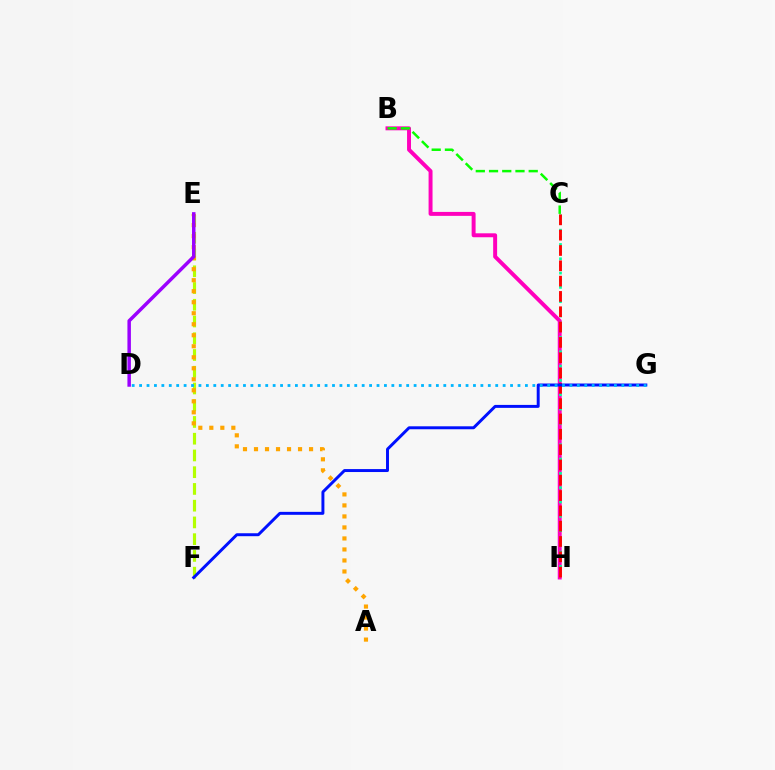{('B', 'H'): [{'color': '#ff00bd', 'line_style': 'solid', 'thickness': 2.84}], ('E', 'F'): [{'color': '#b3ff00', 'line_style': 'dashed', 'thickness': 2.27}], ('C', 'H'): [{'color': '#00ff9d', 'line_style': 'dotted', 'thickness': 1.94}, {'color': '#ff0000', 'line_style': 'dashed', 'thickness': 2.08}], ('A', 'E'): [{'color': '#ffa500', 'line_style': 'dotted', 'thickness': 2.99}], ('D', 'E'): [{'color': '#9b00ff', 'line_style': 'solid', 'thickness': 2.51}], ('F', 'G'): [{'color': '#0010ff', 'line_style': 'solid', 'thickness': 2.13}], ('B', 'C'): [{'color': '#08ff00', 'line_style': 'dashed', 'thickness': 1.8}], ('D', 'G'): [{'color': '#00b5ff', 'line_style': 'dotted', 'thickness': 2.02}]}